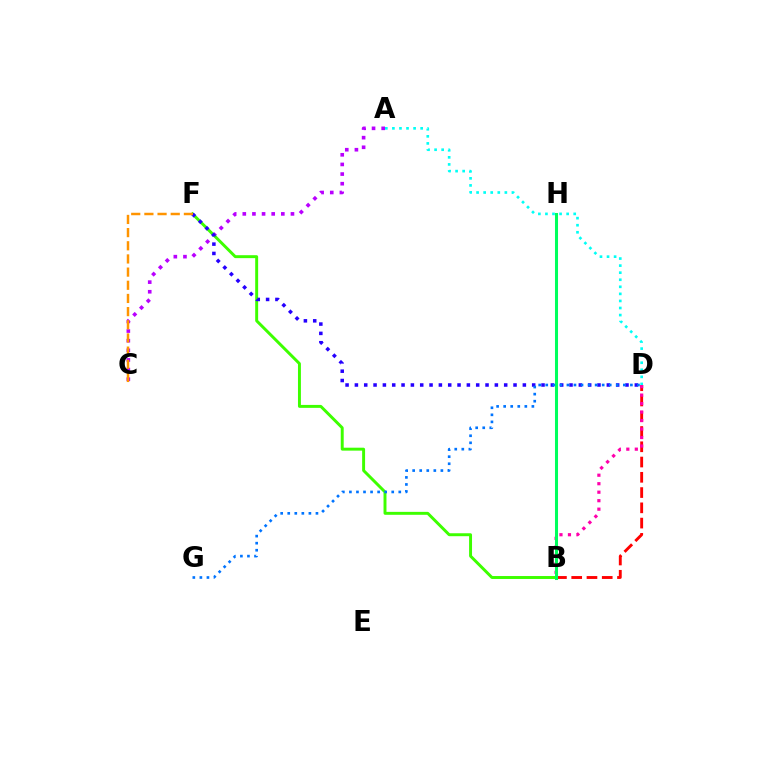{('B', 'D'): [{'color': '#ff0000', 'line_style': 'dashed', 'thickness': 2.07}, {'color': '#ff00ac', 'line_style': 'dotted', 'thickness': 2.31}], ('B', 'H'): [{'color': '#d1ff00', 'line_style': 'dashed', 'thickness': 2.13}, {'color': '#00ff5c', 'line_style': 'solid', 'thickness': 2.19}], ('A', 'C'): [{'color': '#b900ff', 'line_style': 'dotted', 'thickness': 2.62}], ('A', 'D'): [{'color': '#00fff6', 'line_style': 'dotted', 'thickness': 1.92}], ('B', 'F'): [{'color': '#3dff00', 'line_style': 'solid', 'thickness': 2.12}], ('D', 'F'): [{'color': '#2500ff', 'line_style': 'dotted', 'thickness': 2.54}], ('D', 'G'): [{'color': '#0074ff', 'line_style': 'dotted', 'thickness': 1.92}], ('C', 'F'): [{'color': '#ff9400', 'line_style': 'dashed', 'thickness': 1.79}]}